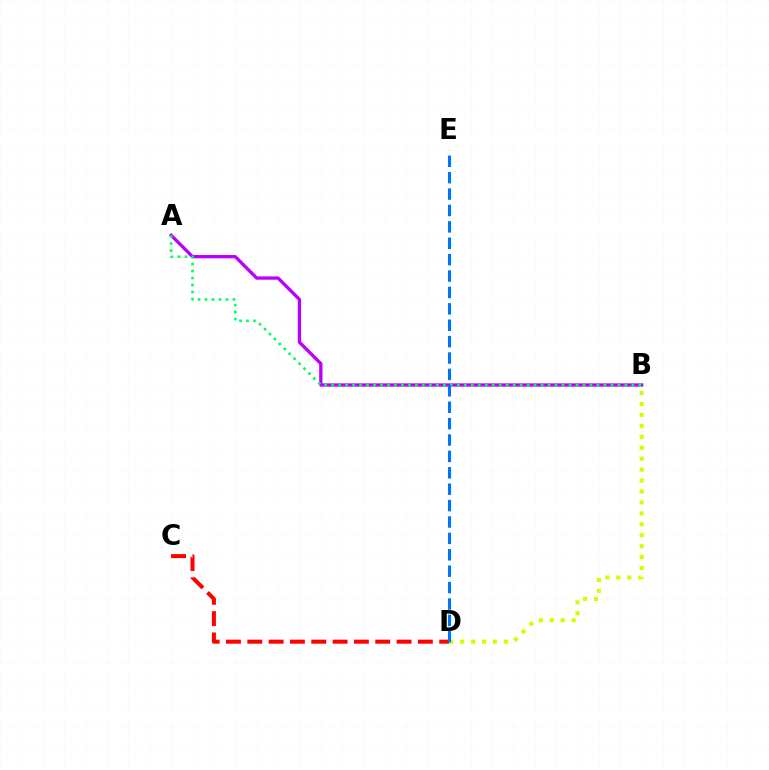{('A', 'B'): [{'color': '#b900ff', 'line_style': 'solid', 'thickness': 2.37}, {'color': '#00ff5c', 'line_style': 'dotted', 'thickness': 1.9}], ('C', 'D'): [{'color': '#ff0000', 'line_style': 'dashed', 'thickness': 2.9}], ('B', 'D'): [{'color': '#d1ff00', 'line_style': 'dotted', 'thickness': 2.97}], ('D', 'E'): [{'color': '#0074ff', 'line_style': 'dashed', 'thickness': 2.23}]}